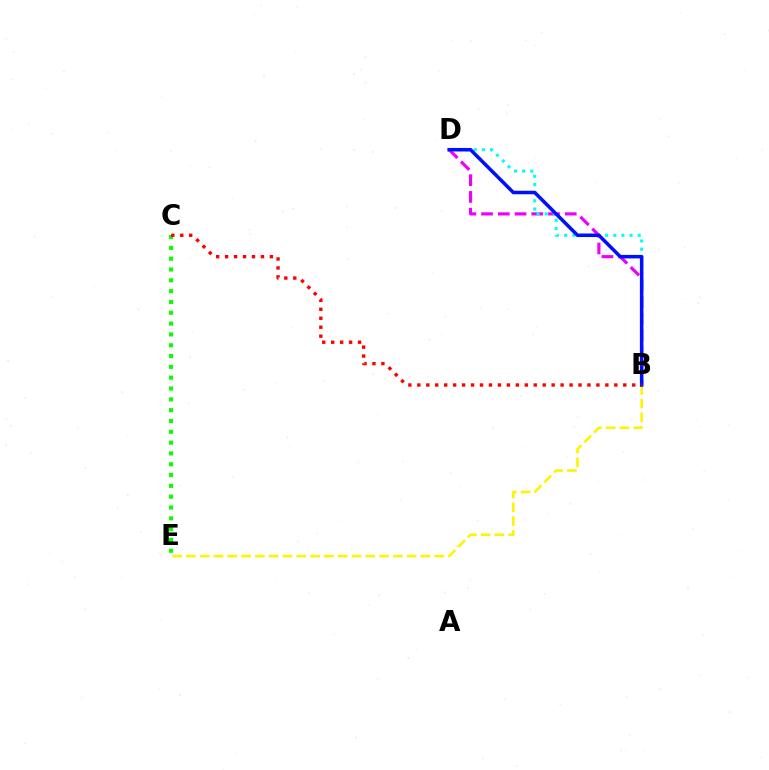{('B', 'D'): [{'color': '#ee00ff', 'line_style': 'dashed', 'thickness': 2.27}, {'color': '#00fff6', 'line_style': 'dotted', 'thickness': 2.22}, {'color': '#0010ff', 'line_style': 'solid', 'thickness': 2.54}], ('B', 'E'): [{'color': '#fcf500', 'line_style': 'dashed', 'thickness': 1.87}], ('C', 'E'): [{'color': '#08ff00', 'line_style': 'dotted', 'thickness': 2.94}], ('B', 'C'): [{'color': '#ff0000', 'line_style': 'dotted', 'thickness': 2.43}]}